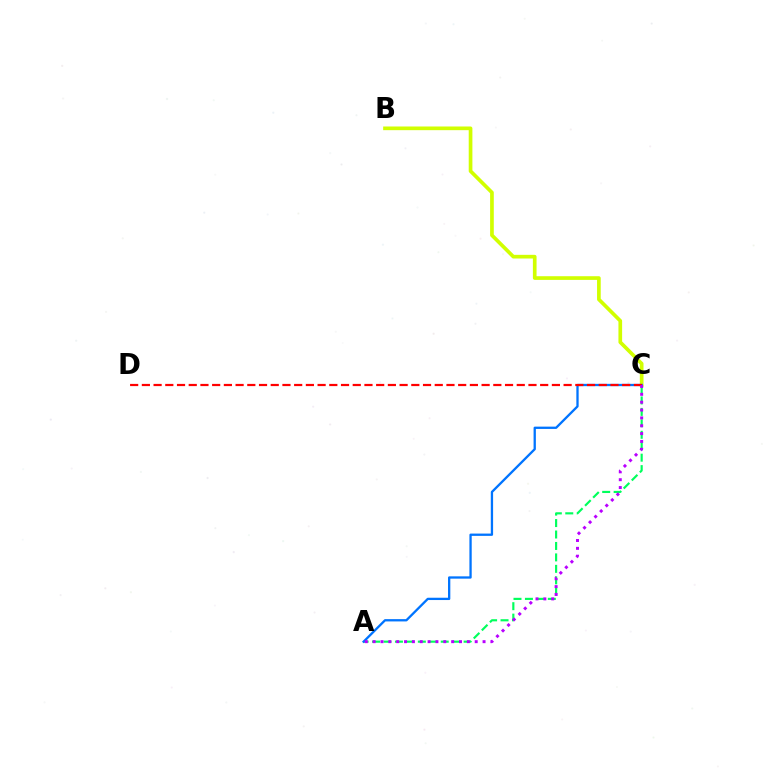{('A', 'C'): [{'color': '#00ff5c', 'line_style': 'dashed', 'thickness': 1.55}, {'color': '#0074ff', 'line_style': 'solid', 'thickness': 1.66}, {'color': '#b900ff', 'line_style': 'dotted', 'thickness': 2.13}], ('B', 'C'): [{'color': '#d1ff00', 'line_style': 'solid', 'thickness': 2.65}], ('C', 'D'): [{'color': '#ff0000', 'line_style': 'dashed', 'thickness': 1.59}]}